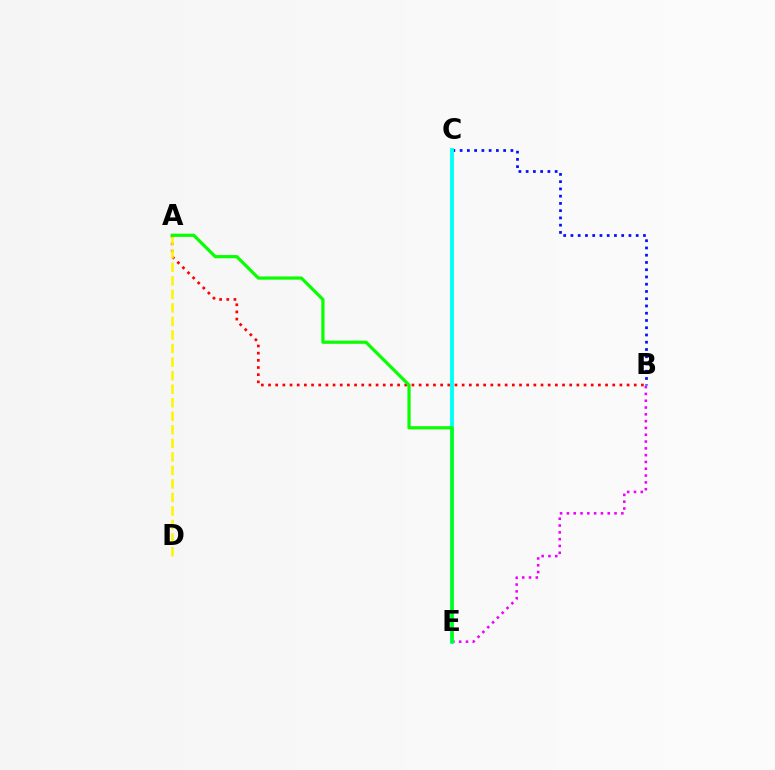{('B', 'E'): [{'color': '#ee00ff', 'line_style': 'dotted', 'thickness': 1.85}], ('A', 'B'): [{'color': '#ff0000', 'line_style': 'dotted', 'thickness': 1.95}], ('B', 'C'): [{'color': '#0010ff', 'line_style': 'dotted', 'thickness': 1.97}], ('A', 'D'): [{'color': '#fcf500', 'line_style': 'dashed', 'thickness': 1.84}], ('C', 'E'): [{'color': '#00fff6', 'line_style': 'solid', 'thickness': 2.77}], ('A', 'E'): [{'color': '#08ff00', 'line_style': 'solid', 'thickness': 2.3}]}